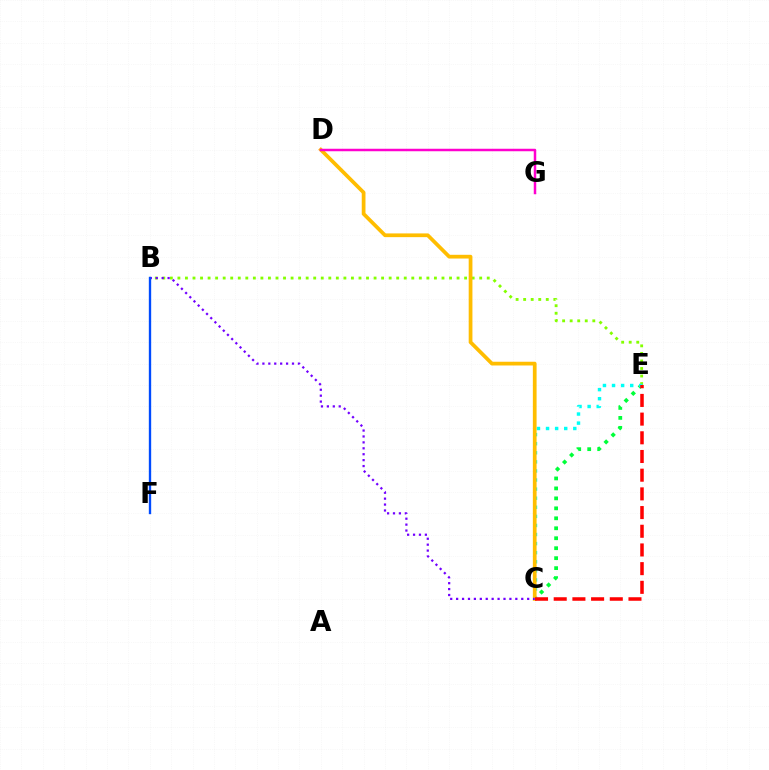{('B', 'E'): [{'color': '#84ff00', 'line_style': 'dotted', 'thickness': 2.05}], ('C', 'E'): [{'color': '#00ff39', 'line_style': 'dotted', 'thickness': 2.71}, {'color': '#00fff6', 'line_style': 'dotted', 'thickness': 2.47}, {'color': '#ff0000', 'line_style': 'dashed', 'thickness': 2.54}], ('C', 'D'): [{'color': '#ffbd00', 'line_style': 'solid', 'thickness': 2.69}], ('D', 'G'): [{'color': '#ff00cf', 'line_style': 'solid', 'thickness': 1.8}], ('B', 'C'): [{'color': '#7200ff', 'line_style': 'dotted', 'thickness': 1.61}], ('B', 'F'): [{'color': '#004bff', 'line_style': 'solid', 'thickness': 1.7}]}